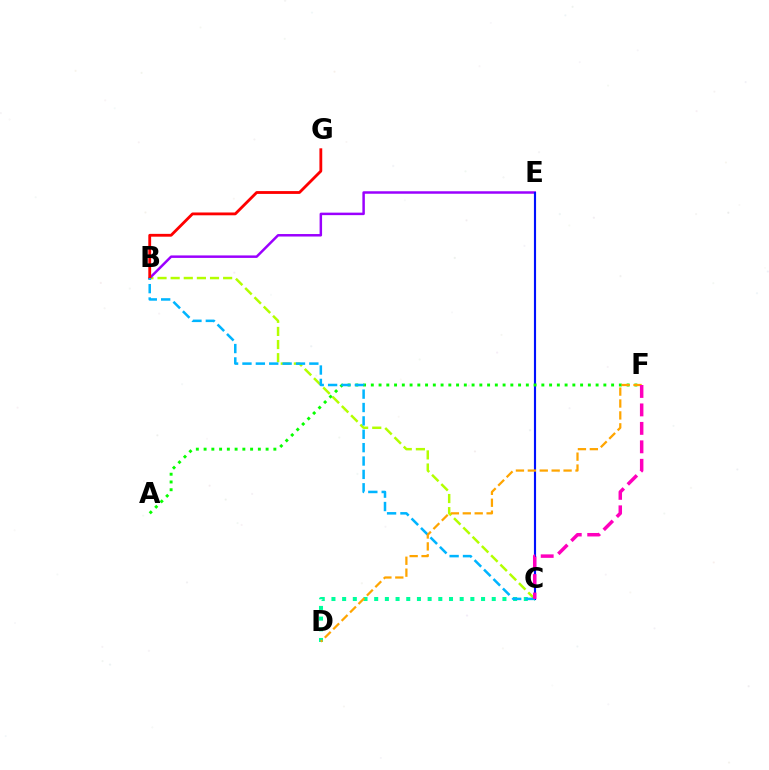{('B', 'C'): [{'color': '#b3ff00', 'line_style': 'dashed', 'thickness': 1.78}, {'color': '#00b5ff', 'line_style': 'dashed', 'thickness': 1.82}], ('B', 'E'): [{'color': '#9b00ff', 'line_style': 'solid', 'thickness': 1.79}], ('C', 'E'): [{'color': '#0010ff', 'line_style': 'solid', 'thickness': 1.55}], ('C', 'D'): [{'color': '#00ff9d', 'line_style': 'dotted', 'thickness': 2.9}], ('B', 'G'): [{'color': '#ff0000', 'line_style': 'solid', 'thickness': 2.03}], ('A', 'F'): [{'color': '#08ff00', 'line_style': 'dotted', 'thickness': 2.11}], ('D', 'F'): [{'color': '#ffa500', 'line_style': 'dashed', 'thickness': 1.62}], ('C', 'F'): [{'color': '#ff00bd', 'line_style': 'dashed', 'thickness': 2.51}]}